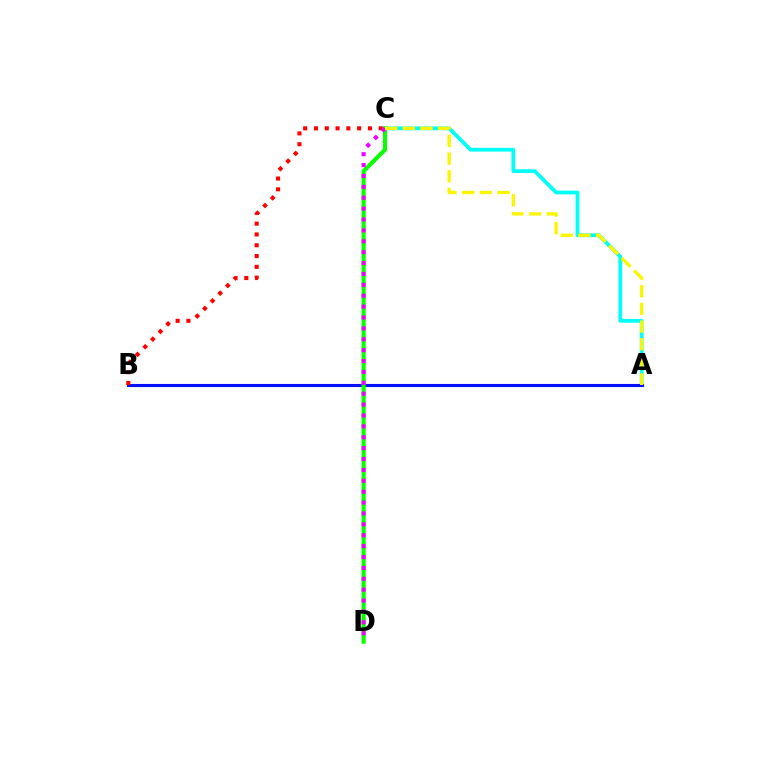{('A', 'C'): [{'color': '#00fff6', 'line_style': 'solid', 'thickness': 2.71}, {'color': '#fcf500', 'line_style': 'dashed', 'thickness': 2.4}], ('A', 'B'): [{'color': '#0010ff', 'line_style': 'solid', 'thickness': 2.23}], ('B', 'C'): [{'color': '#ff0000', 'line_style': 'dotted', 'thickness': 2.93}], ('C', 'D'): [{'color': '#08ff00', 'line_style': 'solid', 'thickness': 2.96}, {'color': '#ee00ff', 'line_style': 'dotted', 'thickness': 2.96}]}